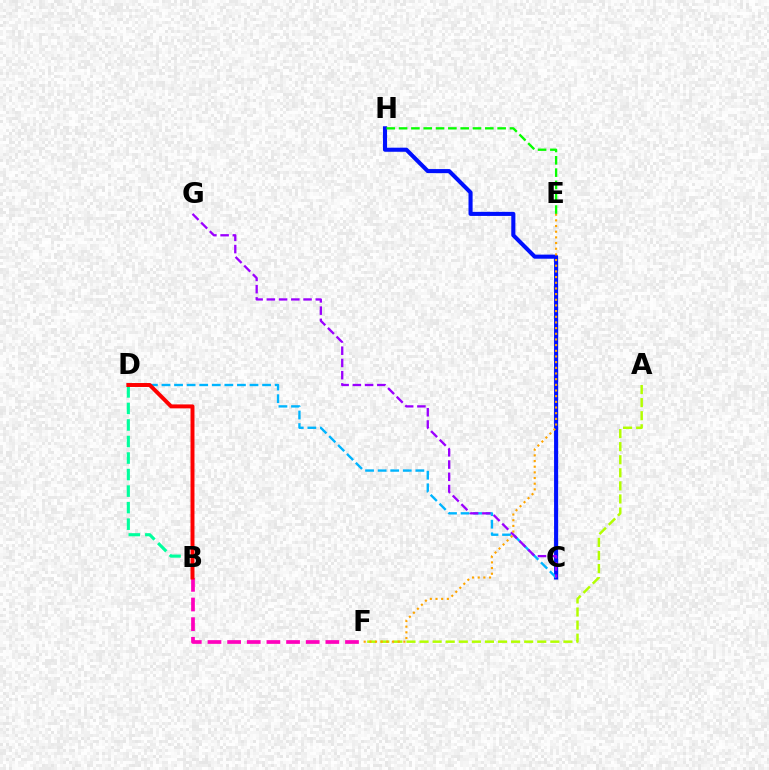{('C', 'H'): [{'color': '#0010ff', 'line_style': 'solid', 'thickness': 2.95}], ('C', 'D'): [{'color': '#00b5ff', 'line_style': 'dashed', 'thickness': 1.71}], ('A', 'F'): [{'color': '#b3ff00', 'line_style': 'dashed', 'thickness': 1.78}], ('B', 'D'): [{'color': '#00ff9d', 'line_style': 'dashed', 'thickness': 2.25}, {'color': '#ff0000', 'line_style': 'solid', 'thickness': 2.84}], ('B', 'F'): [{'color': '#ff00bd', 'line_style': 'dashed', 'thickness': 2.67}], ('E', 'H'): [{'color': '#08ff00', 'line_style': 'dashed', 'thickness': 1.67}], ('C', 'G'): [{'color': '#9b00ff', 'line_style': 'dashed', 'thickness': 1.66}], ('E', 'F'): [{'color': '#ffa500', 'line_style': 'dotted', 'thickness': 1.54}]}